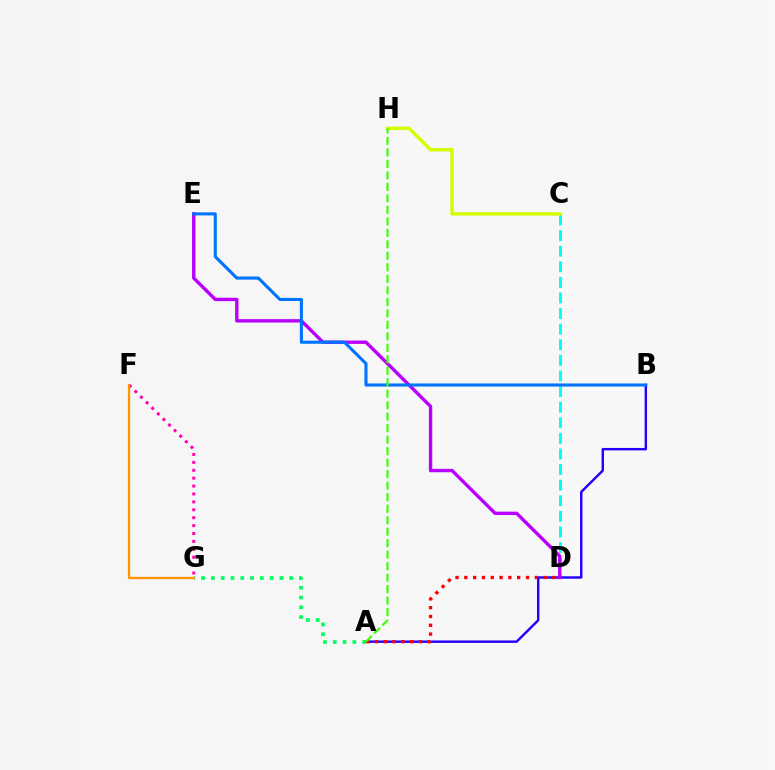{('C', 'D'): [{'color': '#00fff6', 'line_style': 'dashed', 'thickness': 2.12}], ('A', 'B'): [{'color': '#2500ff', 'line_style': 'solid', 'thickness': 1.75}], ('D', 'E'): [{'color': '#b900ff', 'line_style': 'solid', 'thickness': 2.44}], ('B', 'E'): [{'color': '#0074ff', 'line_style': 'solid', 'thickness': 2.22}], ('C', 'H'): [{'color': '#d1ff00', 'line_style': 'solid', 'thickness': 2.5}], ('A', 'D'): [{'color': '#ff0000', 'line_style': 'dotted', 'thickness': 2.39}], ('F', 'G'): [{'color': '#ff00ac', 'line_style': 'dotted', 'thickness': 2.15}, {'color': '#ff9400', 'line_style': 'solid', 'thickness': 1.64}], ('A', 'G'): [{'color': '#00ff5c', 'line_style': 'dotted', 'thickness': 2.66}], ('A', 'H'): [{'color': '#3dff00', 'line_style': 'dashed', 'thickness': 1.56}]}